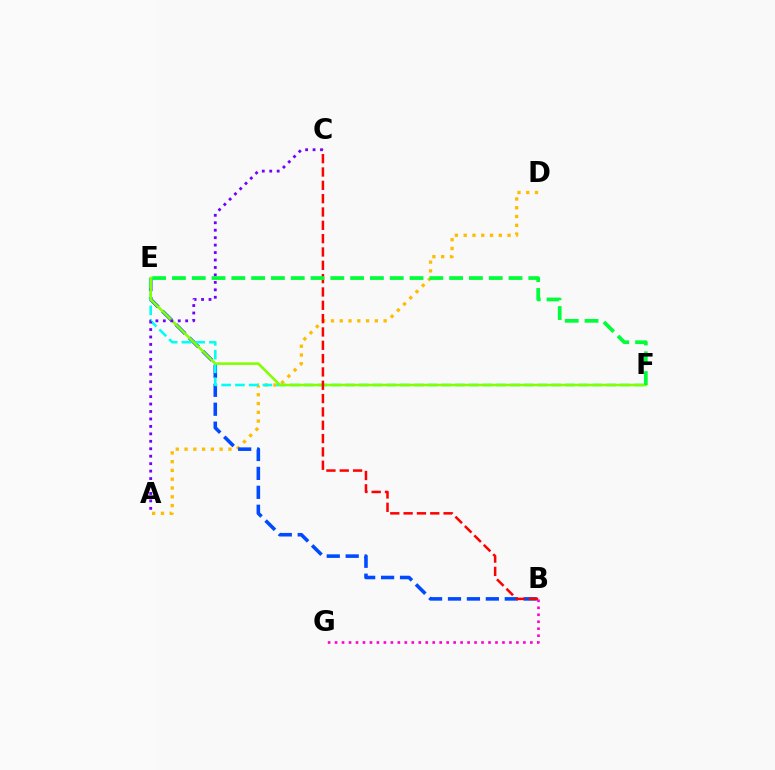{('A', 'D'): [{'color': '#ffbd00', 'line_style': 'dotted', 'thickness': 2.39}], ('B', 'E'): [{'color': '#004bff', 'line_style': 'dashed', 'thickness': 2.57}], ('E', 'F'): [{'color': '#00fff6', 'line_style': 'dashed', 'thickness': 1.87}, {'color': '#84ff00', 'line_style': 'solid', 'thickness': 1.85}, {'color': '#00ff39', 'line_style': 'dashed', 'thickness': 2.69}], ('A', 'C'): [{'color': '#7200ff', 'line_style': 'dotted', 'thickness': 2.02}], ('B', 'C'): [{'color': '#ff0000', 'line_style': 'dashed', 'thickness': 1.81}], ('B', 'G'): [{'color': '#ff00cf', 'line_style': 'dotted', 'thickness': 1.9}]}